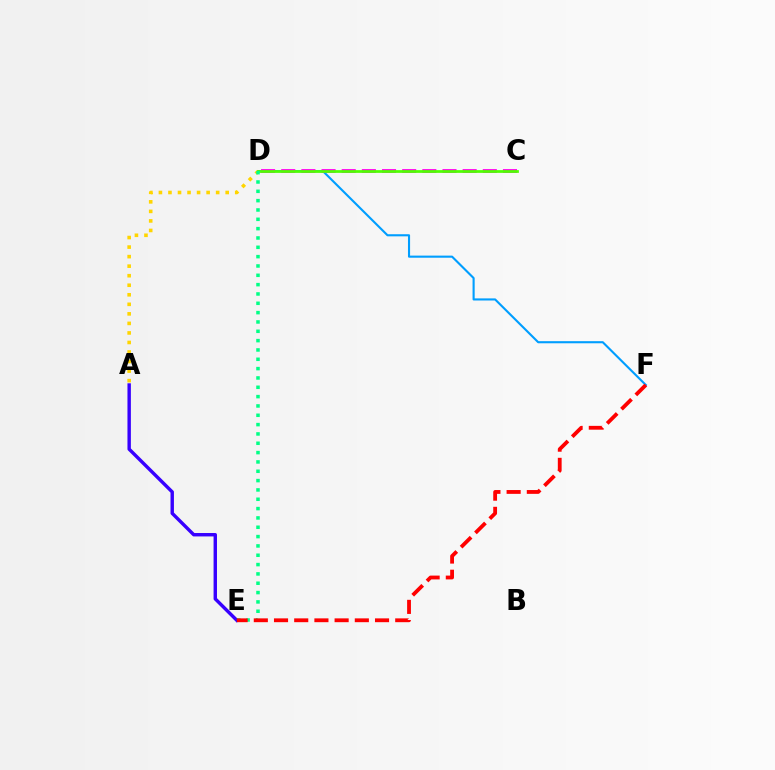{('D', 'F'): [{'color': '#009eff', 'line_style': 'solid', 'thickness': 1.52}], ('C', 'D'): [{'color': '#ff00ed', 'line_style': 'dashed', 'thickness': 2.74}, {'color': '#4fff00', 'line_style': 'solid', 'thickness': 1.97}], ('A', 'E'): [{'color': '#3700ff', 'line_style': 'solid', 'thickness': 2.46}], ('A', 'D'): [{'color': '#ffd500', 'line_style': 'dotted', 'thickness': 2.59}], ('D', 'E'): [{'color': '#00ff86', 'line_style': 'dotted', 'thickness': 2.54}], ('E', 'F'): [{'color': '#ff0000', 'line_style': 'dashed', 'thickness': 2.74}]}